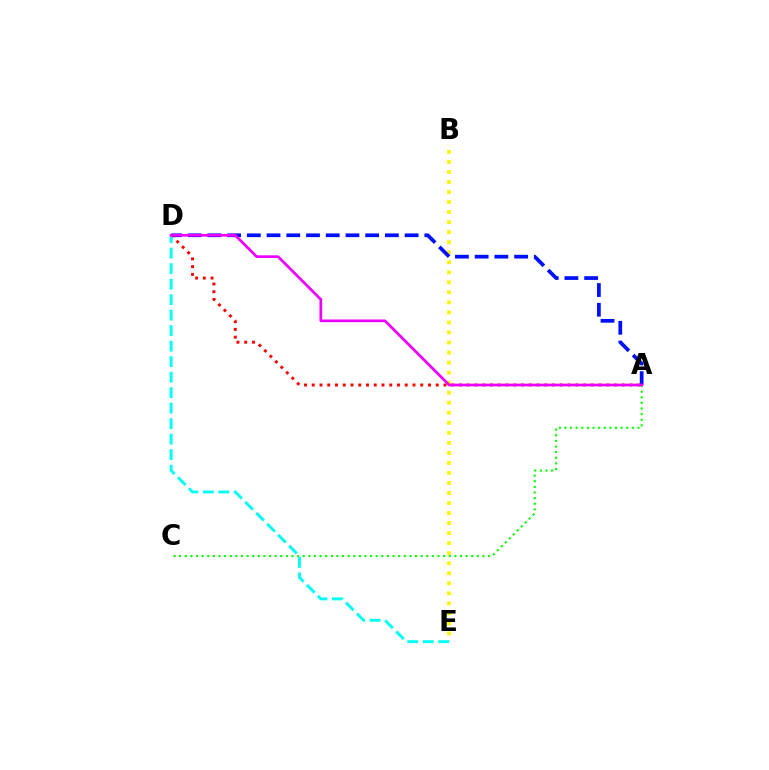{('B', 'E'): [{'color': '#fcf500', 'line_style': 'dotted', 'thickness': 2.73}], ('A', 'D'): [{'color': '#0010ff', 'line_style': 'dashed', 'thickness': 2.68}, {'color': '#ff0000', 'line_style': 'dotted', 'thickness': 2.11}, {'color': '#ee00ff', 'line_style': 'solid', 'thickness': 1.95}], ('A', 'C'): [{'color': '#08ff00', 'line_style': 'dotted', 'thickness': 1.53}], ('D', 'E'): [{'color': '#00fff6', 'line_style': 'dashed', 'thickness': 2.11}]}